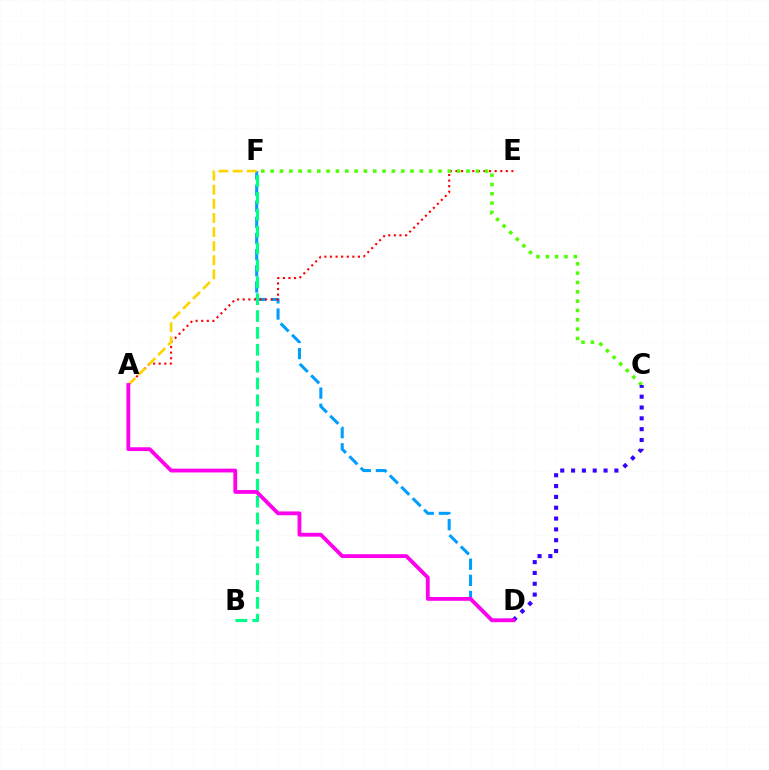{('D', 'F'): [{'color': '#009eff', 'line_style': 'dashed', 'thickness': 2.19}], ('A', 'E'): [{'color': '#ff0000', 'line_style': 'dotted', 'thickness': 1.52}], ('B', 'F'): [{'color': '#00ff86', 'line_style': 'dashed', 'thickness': 2.29}], ('A', 'F'): [{'color': '#ffd500', 'line_style': 'dashed', 'thickness': 1.92}], ('C', 'F'): [{'color': '#4fff00', 'line_style': 'dotted', 'thickness': 2.53}], ('C', 'D'): [{'color': '#3700ff', 'line_style': 'dotted', 'thickness': 2.94}], ('A', 'D'): [{'color': '#ff00ed', 'line_style': 'solid', 'thickness': 2.75}]}